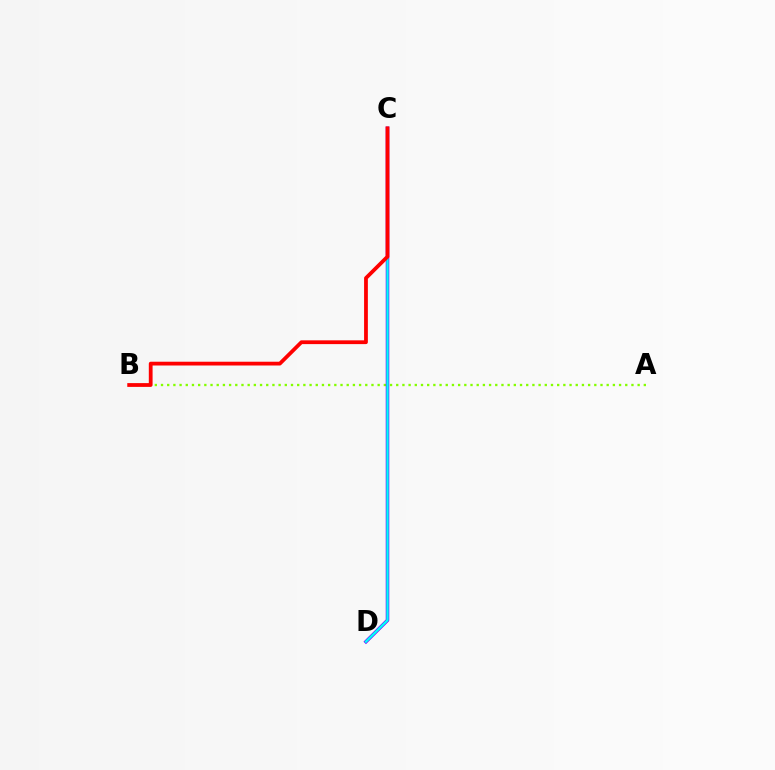{('A', 'B'): [{'color': '#84ff00', 'line_style': 'dotted', 'thickness': 1.68}], ('C', 'D'): [{'color': '#7200ff', 'line_style': 'solid', 'thickness': 2.54}, {'color': '#00fff6', 'line_style': 'solid', 'thickness': 1.69}], ('B', 'C'): [{'color': '#ff0000', 'line_style': 'solid', 'thickness': 2.72}]}